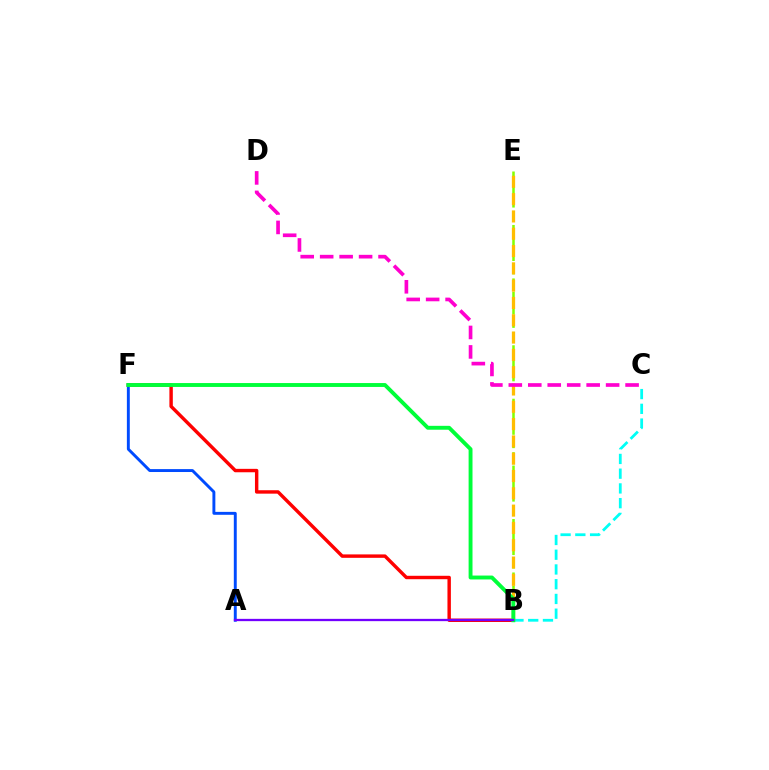{('B', 'E'): [{'color': '#84ff00', 'line_style': 'dashed', 'thickness': 1.82}, {'color': '#ffbd00', 'line_style': 'dashed', 'thickness': 2.35}], ('B', 'F'): [{'color': '#ff0000', 'line_style': 'solid', 'thickness': 2.46}, {'color': '#00ff39', 'line_style': 'solid', 'thickness': 2.8}], ('B', 'C'): [{'color': '#00fff6', 'line_style': 'dashed', 'thickness': 2.0}], ('C', 'D'): [{'color': '#ff00cf', 'line_style': 'dashed', 'thickness': 2.64}], ('A', 'F'): [{'color': '#004bff', 'line_style': 'solid', 'thickness': 2.1}], ('A', 'B'): [{'color': '#7200ff', 'line_style': 'solid', 'thickness': 1.65}]}